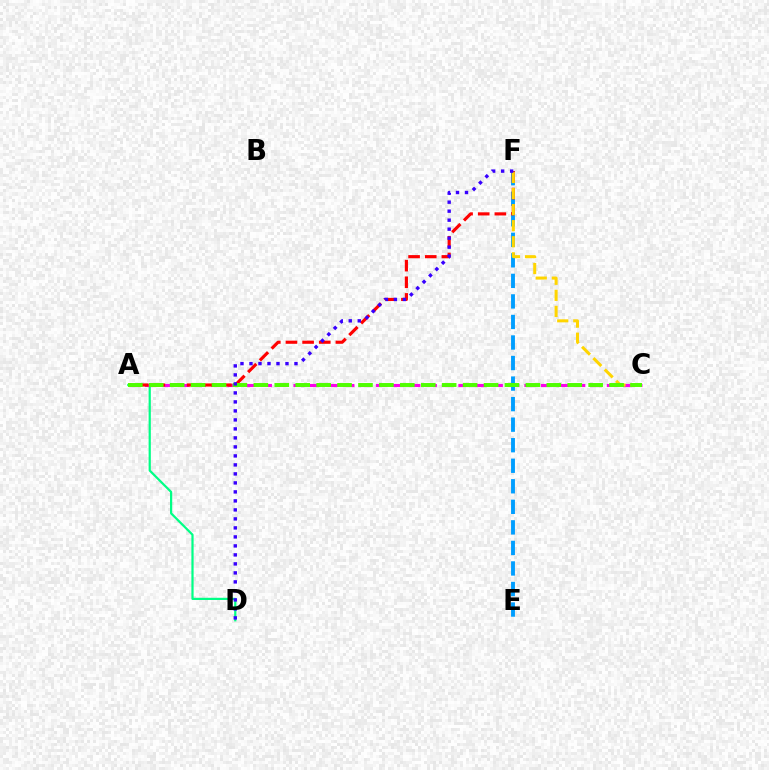{('A', 'D'): [{'color': '#00ff86', 'line_style': 'solid', 'thickness': 1.6}], ('A', 'C'): [{'color': '#ff00ed', 'line_style': 'dashed', 'thickness': 2.24}, {'color': '#4fff00', 'line_style': 'dashed', 'thickness': 2.84}], ('E', 'F'): [{'color': '#009eff', 'line_style': 'dashed', 'thickness': 2.79}], ('A', 'F'): [{'color': '#ff0000', 'line_style': 'dashed', 'thickness': 2.26}], ('C', 'F'): [{'color': '#ffd500', 'line_style': 'dashed', 'thickness': 2.18}], ('D', 'F'): [{'color': '#3700ff', 'line_style': 'dotted', 'thickness': 2.45}]}